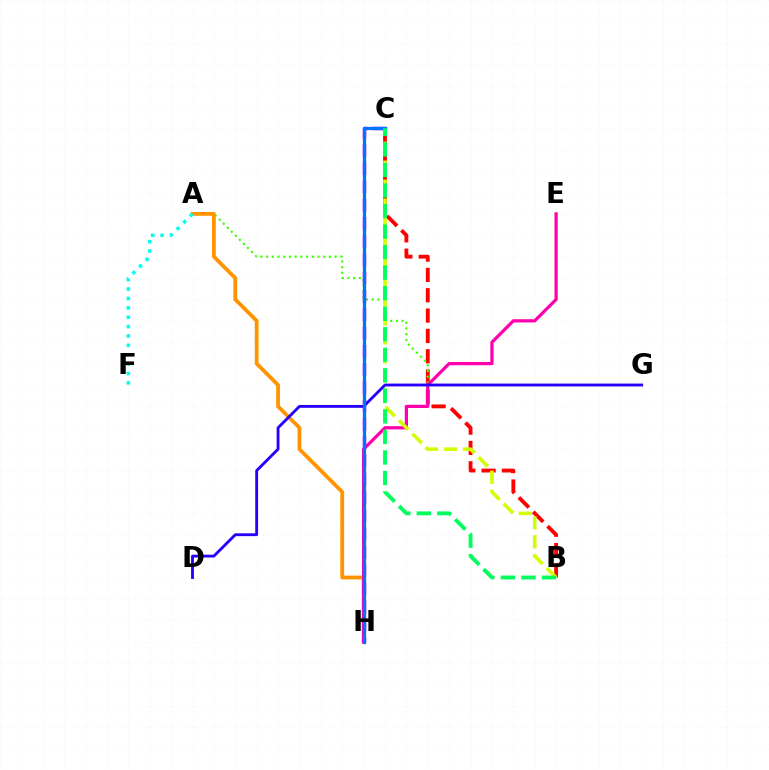{('B', 'C'): [{'color': '#ff0000', 'line_style': 'dashed', 'thickness': 2.76}, {'color': '#d1ff00', 'line_style': 'dashed', 'thickness': 2.58}, {'color': '#00ff5c', 'line_style': 'dashed', 'thickness': 2.79}], ('A', 'G'): [{'color': '#3dff00', 'line_style': 'dotted', 'thickness': 1.55}], ('A', 'H'): [{'color': '#ff9400', 'line_style': 'solid', 'thickness': 2.73}], ('E', 'H'): [{'color': '#ff00ac', 'line_style': 'solid', 'thickness': 2.33}], ('C', 'H'): [{'color': '#b900ff', 'line_style': 'dashed', 'thickness': 2.48}, {'color': '#0074ff', 'line_style': 'solid', 'thickness': 2.34}], ('D', 'G'): [{'color': '#2500ff', 'line_style': 'solid', 'thickness': 2.05}], ('A', 'F'): [{'color': '#00fff6', 'line_style': 'dotted', 'thickness': 2.55}]}